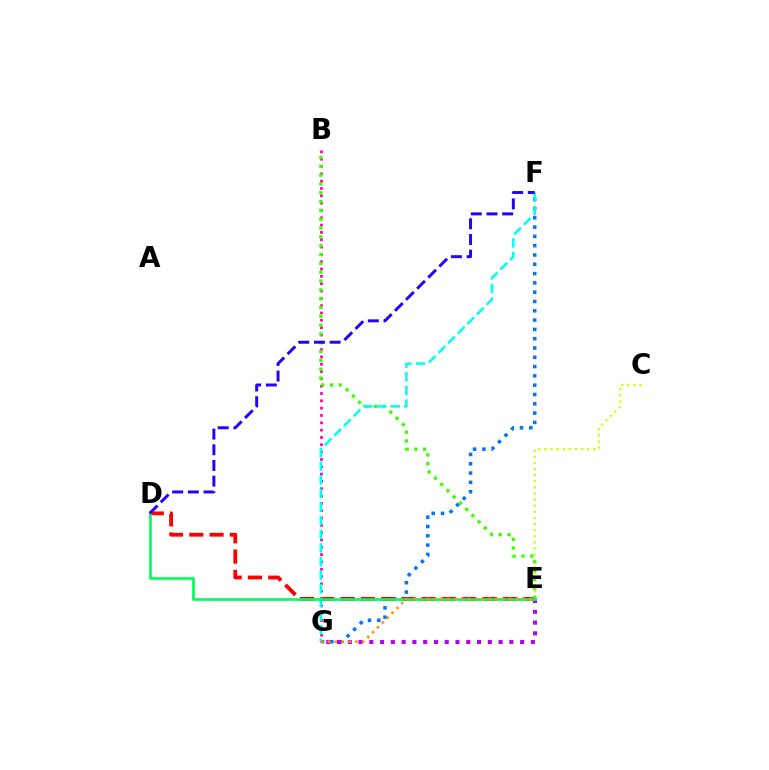{('F', 'G'): [{'color': '#0074ff', 'line_style': 'dotted', 'thickness': 2.53}, {'color': '#00fff6', 'line_style': 'dashed', 'thickness': 1.85}], ('D', 'E'): [{'color': '#ff0000', 'line_style': 'dashed', 'thickness': 2.76}, {'color': '#00ff5c', 'line_style': 'solid', 'thickness': 1.92}], ('C', 'E'): [{'color': '#d1ff00', 'line_style': 'dotted', 'thickness': 1.66}], ('B', 'G'): [{'color': '#ff00ac', 'line_style': 'dotted', 'thickness': 1.99}], ('B', 'E'): [{'color': '#3dff00', 'line_style': 'dotted', 'thickness': 2.4}], ('E', 'G'): [{'color': '#b900ff', 'line_style': 'dotted', 'thickness': 2.93}, {'color': '#ff9400', 'line_style': 'dotted', 'thickness': 1.86}], ('D', 'F'): [{'color': '#2500ff', 'line_style': 'dashed', 'thickness': 2.13}]}